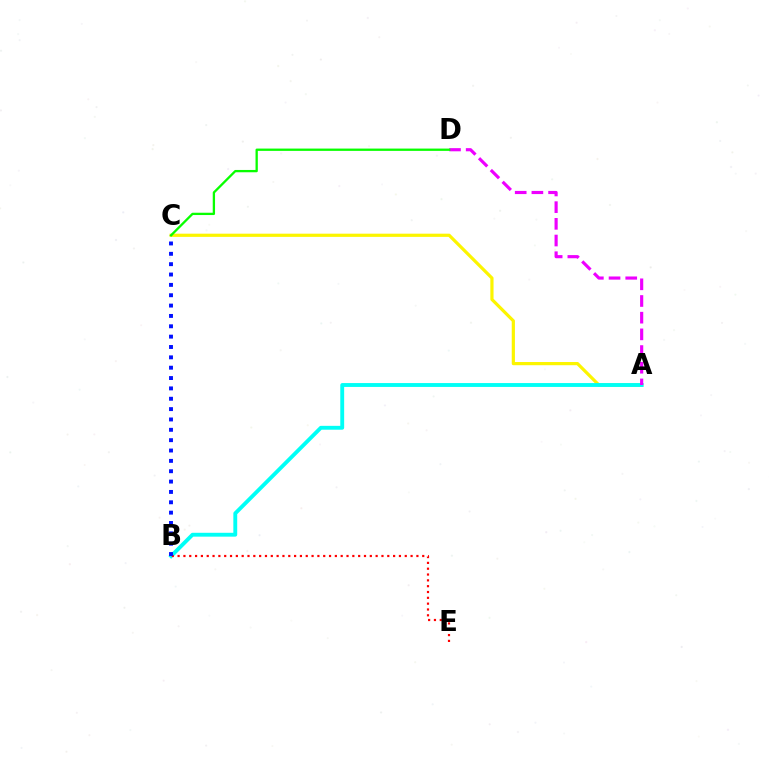{('A', 'C'): [{'color': '#fcf500', 'line_style': 'solid', 'thickness': 2.3}], ('A', 'B'): [{'color': '#00fff6', 'line_style': 'solid', 'thickness': 2.78}], ('B', 'E'): [{'color': '#ff0000', 'line_style': 'dotted', 'thickness': 1.58}], ('A', 'D'): [{'color': '#ee00ff', 'line_style': 'dashed', 'thickness': 2.27}], ('B', 'C'): [{'color': '#0010ff', 'line_style': 'dotted', 'thickness': 2.81}], ('C', 'D'): [{'color': '#08ff00', 'line_style': 'solid', 'thickness': 1.66}]}